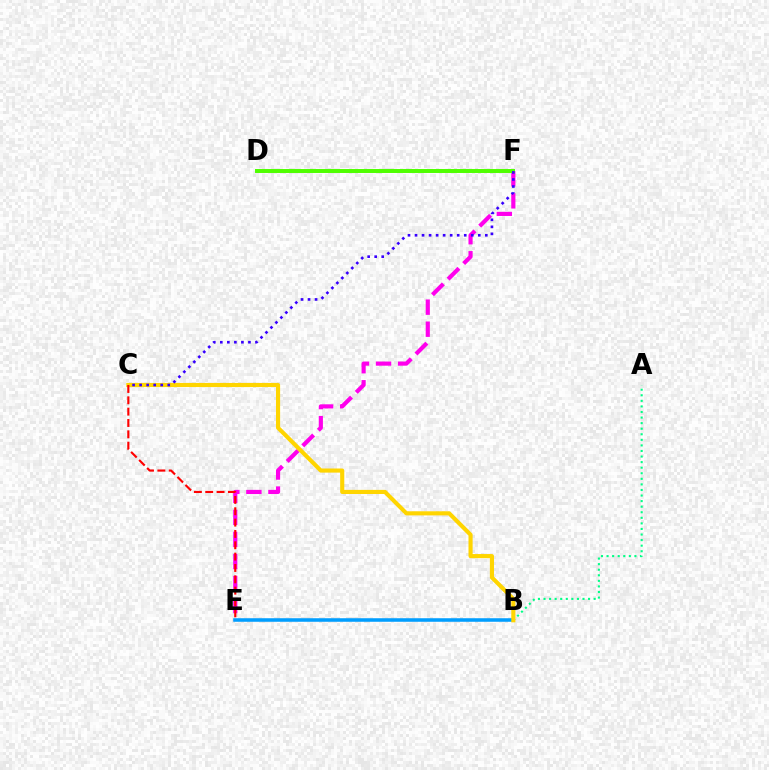{('E', 'F'): [{'color': '#ff00ed', 'line_style': 'dashed', 'thickness': 2.99}], ('A', 'B'): [{'color': '#00ff86', 'line_style': 'dotted', 'thickness': 1.51}], ('B', 'E'): [{'color': '#009eff', 'line_style': 'solid', 'thickness': 2.55}], ('B', 'C'): [{'color': '#ffd500', 'line_style': 'solid', 'thickness': 2.97}], ('D', 'F'): [{'color': '#4fff00', 'line_style': 'solid', 'thickness': 2.85}], ('C', 'E'): [{'color': '#ff0000', 'line_style': 'dashed', 'thickness': 1.54}], ('C', 'F'): [{'color': '#3700ff', 'line_style': 'dotted', 'thickness': 1.91}]}